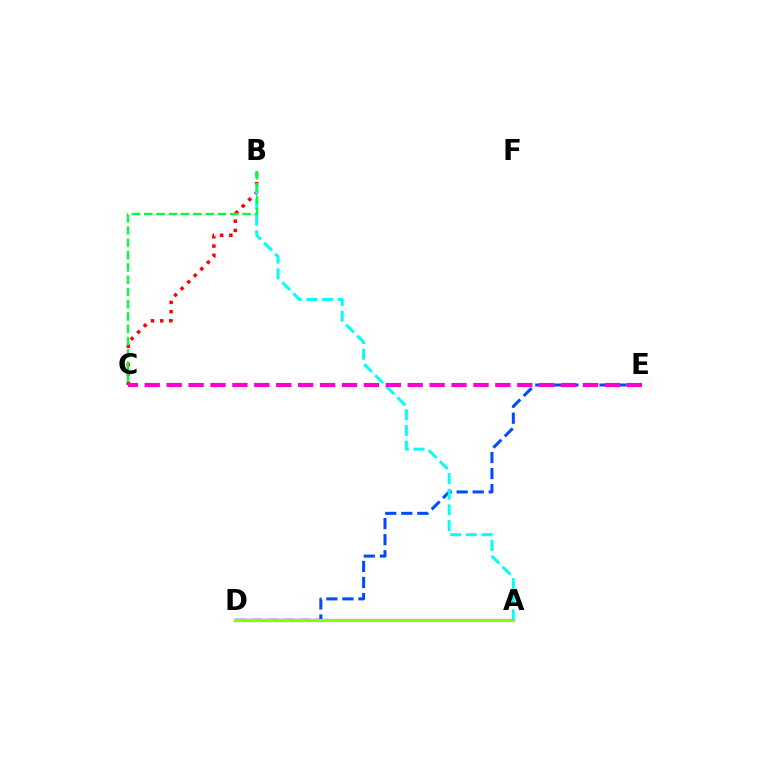{('D', 'E'): [{'color': '#004bff', 'line_style': 'dashed', 'thickness': 2.18}], ('A', 'D'): [{'color': '#7200ff', 'line_style': 'solid', 'thickness': 2.28}, {'color': '#ffbd00', 'line_style': 'solid', 'thickness': 2.19}, {'color': '#84ff00', 'line_style': 'solid', 'thickness': 2.07}], ('B', 'C'): [{'color': '#ff0000', 'line_style': 'dotted', 'thickness': 2.52}, {'color': '#00ff39', 'line_style': 'dashed', 'thickness': 1.67}], ('A', 'B'): [{'color': '#00fff6', 'line_style': 'dashed', 'thickness': 2.13}], ('C', 'E'): [{'color': '#ff00cf', 'line_style': 'dashed', 'thickness': 2.98}]}